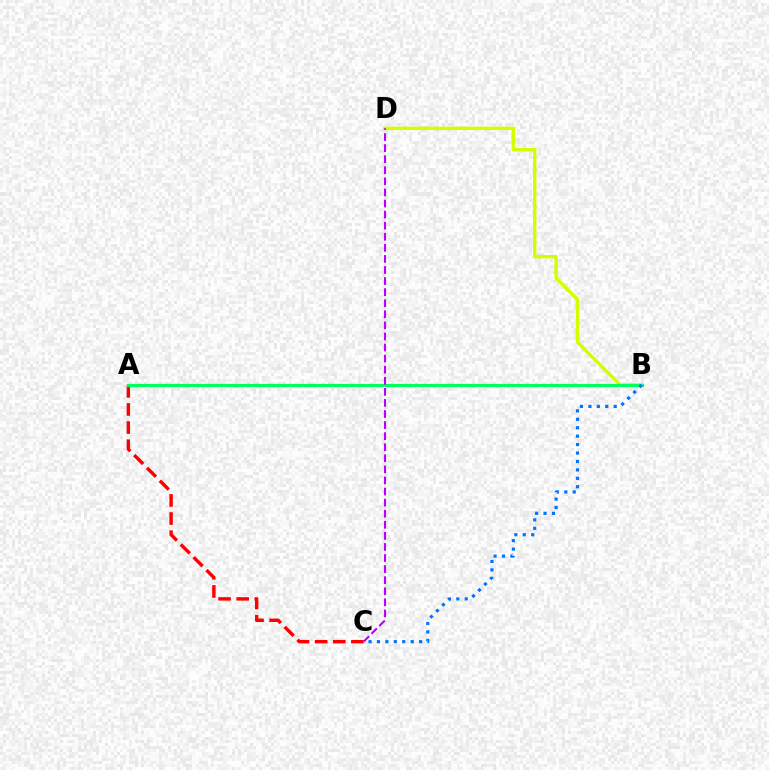{('A', 'C'): [{'color': '#ff0000', 'line_style': 'dashed', 'thickness': 2.46}], ('B', 'D'): [{'color': '#d1ff00', 'line_style': 'solid', 'thickness': 2.45}], ('A', 'B'): [{'color': '#00ff5c', 'line_style': 'solid', 'thickness': 2.32}], ('B', 'C'): [{'color': '#0074ff', 'line_style': 'dotted', 'thickness': 2.29}], ('C', 'D'): [{'color': '#b900ff', 'line_style': 'dashed', 'thickness': 1.51}]}